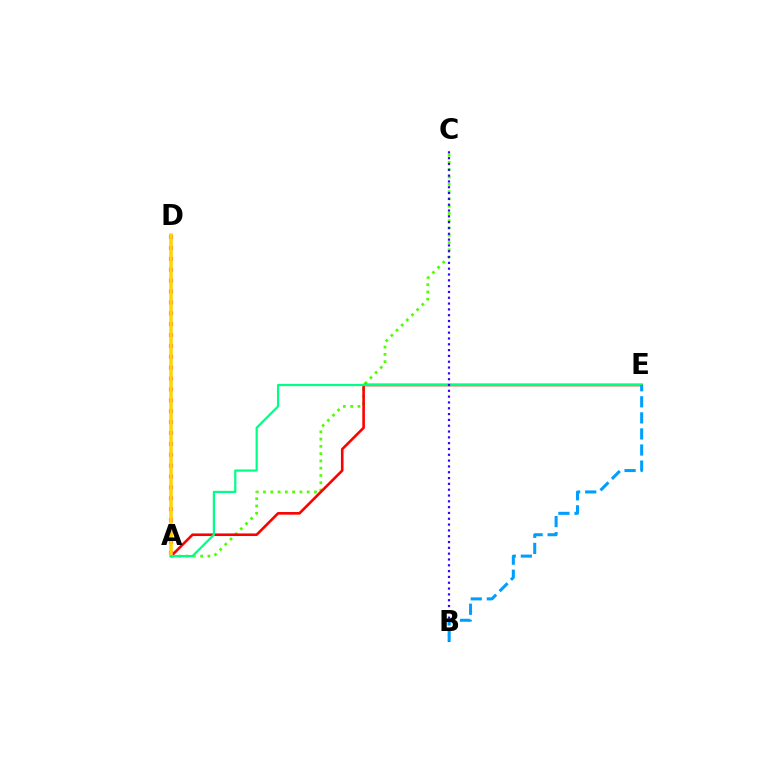{('A', 'C'): [{'color': '#4fff00', 'line_style': 'dotted', 'thickness': 1.98}], ('A', 'E'): [{'color': '#ff0000', 'line_style': 'solid', 'thickness': 1.88}, {'color': '#00ff86', 'line_style': 'solid', 'thickness': 1.59}], ('A', 'D'): [{'color': '#ff00ed', 'line_style': 'dotted', 'thickness': 2.96}, {'color': '#ffd500', 'line_style': 'solid', 'thickness': 2.54}], ('B', 'C'): [{'color': '#3700ff', 'line_style': 'dotted', 'thickness': 1.58}], ('B', 'E'): [{'color': '#009eff', 'line_style': 'dashed', 'thickness': 2.18}]}